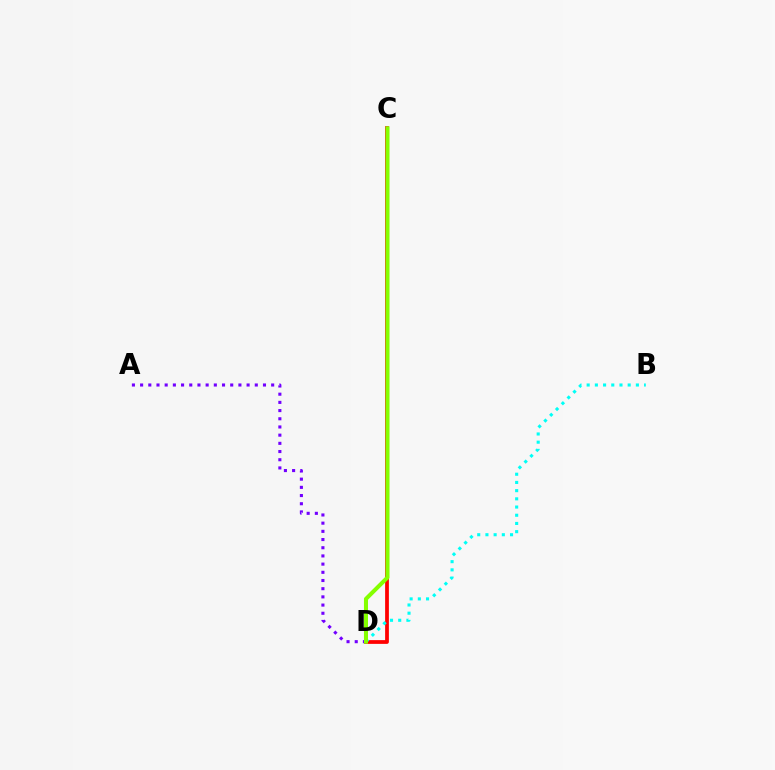{('C', 'D'): [{'color': '#ff0000', 'line_style': 'solid', 'thickness': 2.7}, {'color': '#84ff00', 'line_style': 'solid', 'thickness': 2.91}], ('A', 'D'): [{'color': '#7200ff', 'line_style': 'dotted', 'thickness': 2.23}], ('B', 'D'): [{'color': '#00fff6', 'line_style': 'dotted', 'thickness': 2.23}]}